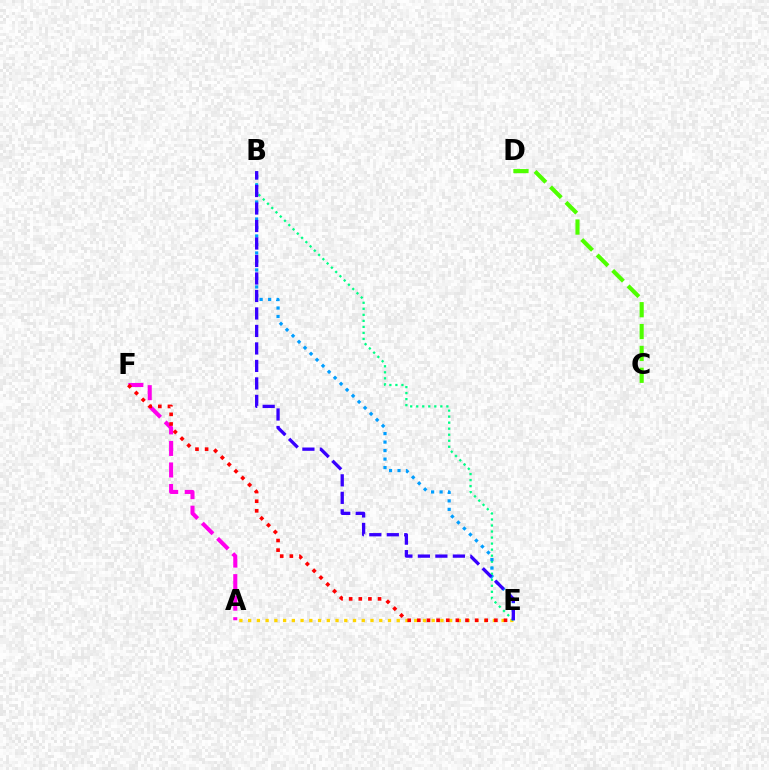{('A', 'E'): [{'color': '#ffd500', 'line_style': 'dotted', 'thickness': 2.37}], ('B', 'E'): [{'color': '#00ff86', 'line_style': 'dotted', 'thickness': 1.64}, {'color': '#009eff', 'line_style': 'dotted', 'thickness': 2.31}, {'color': '#3700ff', 'line_style': 'dashed', 'thickness': 2.38}], ('A', 'F'): [{'color': '#ff00ed', 'line_style': 'dashed', 'thickness': 2.93}], ('C', 'D'): [{'color': '#4fff00', 'line_style': 'dashed', 'thickness': 2.97}], ('E', 'F'): [{'color': '#ff0000', 'line_style': 'dotted', 'thickness': 2.62}]}